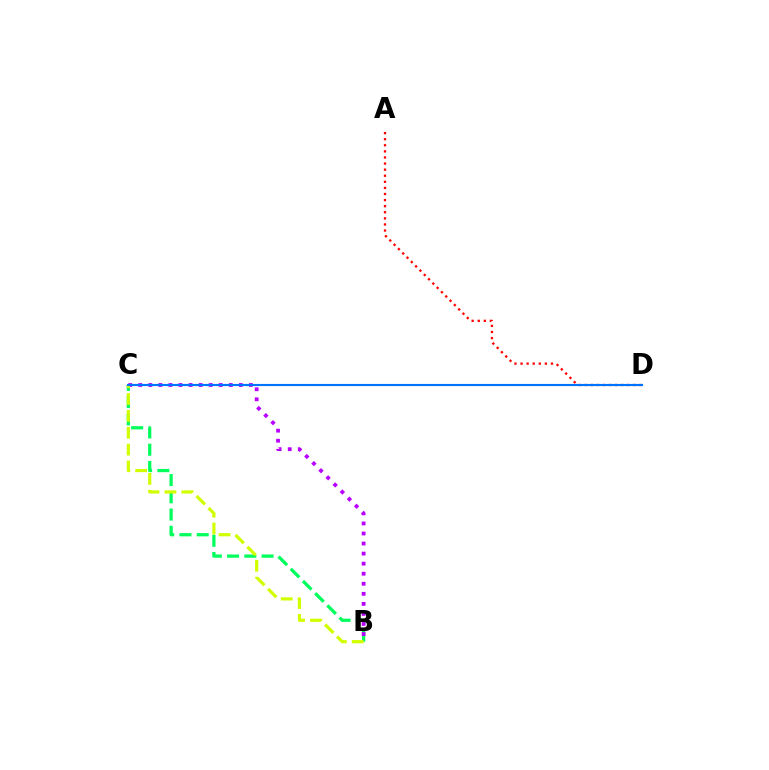{('B', 'C'): [{'color': '#00ff5c', 'line_style': 'dashed', 'thickness': 2.34}, {'color': '#b900ff', 'line_style': 'dotted', 'thickness': 2.73}, {'color': '#d1ff00', 'line_style': 'dashed', 'thickness': 2.29}], ('A', 'D'): [{'color': '#ff0000', 'line_style': 'dotted', 'thickness': 1.65}], ('C', 'D'): [{'color': '#0074ff', 'line_style': 'solid', 'thickness': 1.54}]}